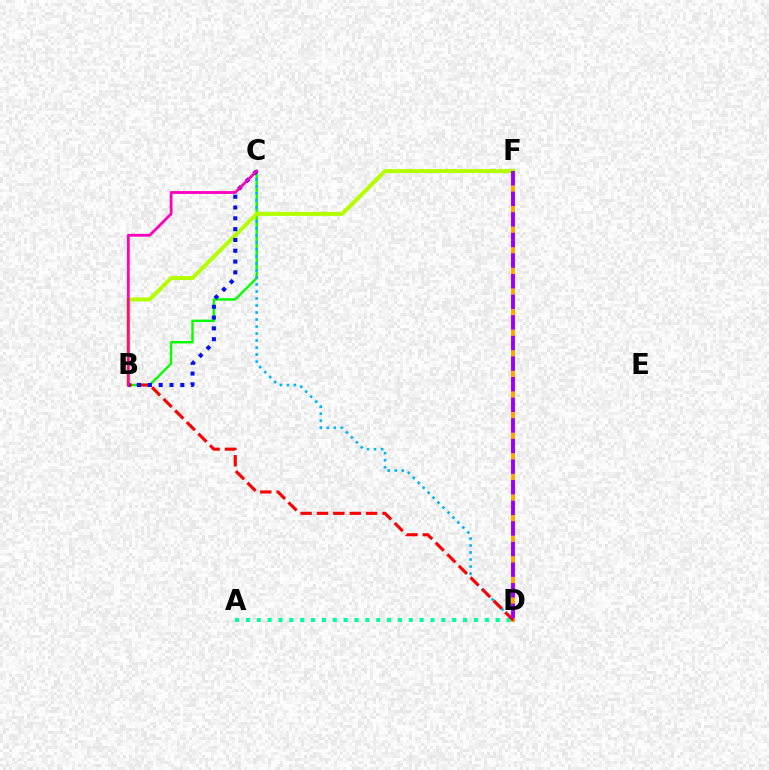{('A', 'D'): [{'color': '#00ff9d', 'line_style': 'dotted', 'thickness': 2.95}], ('B', 'C'): [{'color': '#08ff00', 'line_style': 'solid', 'thickness': 1.74}, {'color': '#0010ff', 'line_style': 'dotted', 'thickness': 2.94}, {'color': '#ff00bd', 'line_style': 'solid', 'thickness': 2.02}], ('C', 'D'): [{'color': '#00b5ff', 'line_style': 'dotted', 'thickness': 1.91}], ('D', 'F'): [{'color': '#ffa500', 'line_style': 'solid', 'thickness': 2.83}, {'color': '#9b00ff', 'line_style': 'dashed', 'thickness': 2.8}], ('B', 'F'): [{'color': '#b3ff00', 'line_style': 'solid', 'thickness': 2.9}], ('B', 'D'): [{'color': '#ff0000', 'line_style': 'dashed', 'thickness': 2.23}]}